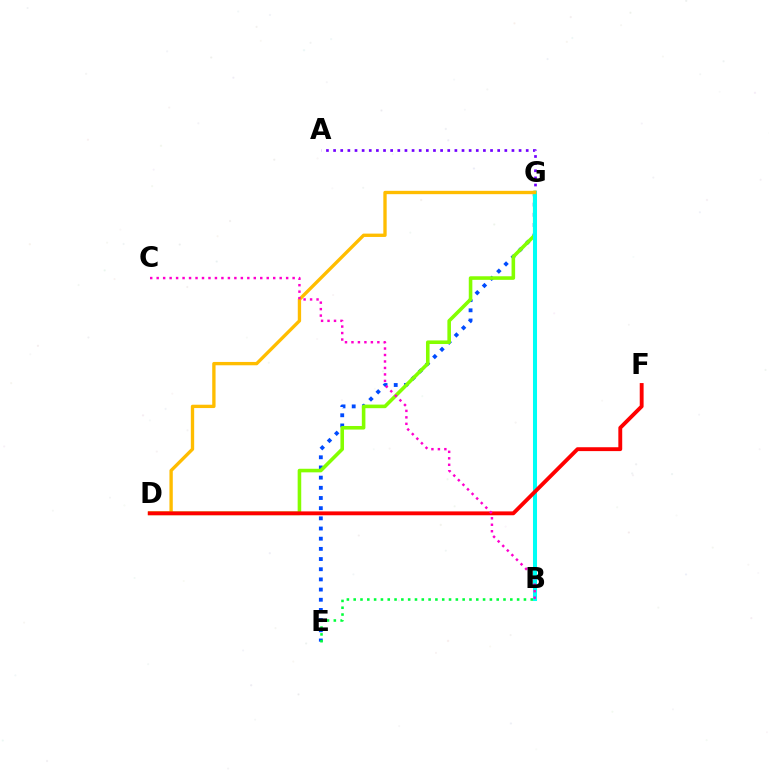{('A', 'G'): [{'color': '#7200ff', 'line_style': 'dotted', 'thickness': 1.94}], ('E', 'G'): [{'color': '#004bff', 'line_style': 'dotted', 'thickness': 2.76}], ('B', 'E'): [{'color': '#00ff39', 'line_style': 'dotted', 'thickness': 1.85}], ('D', 'G'): [{'color': '#84ff00', 'line_style': 'solid', 'thickness': 2.58}, {'color': '#ffbd00', 'line_style': 'solid', 'thickness': 2.4}], ('B', 'G'): [{'color': '#00fff6', 'line_style': 'solid', 'thickness': 2.9}], ('D', 'F'): [{'color': '#ff0000', 'line_style': 'solid', 'thickness': 2.78}], ('B', 'C'): [{'color': '#ff00cf', 'line_style': 'dotted', 'thickness': 1.76}]}